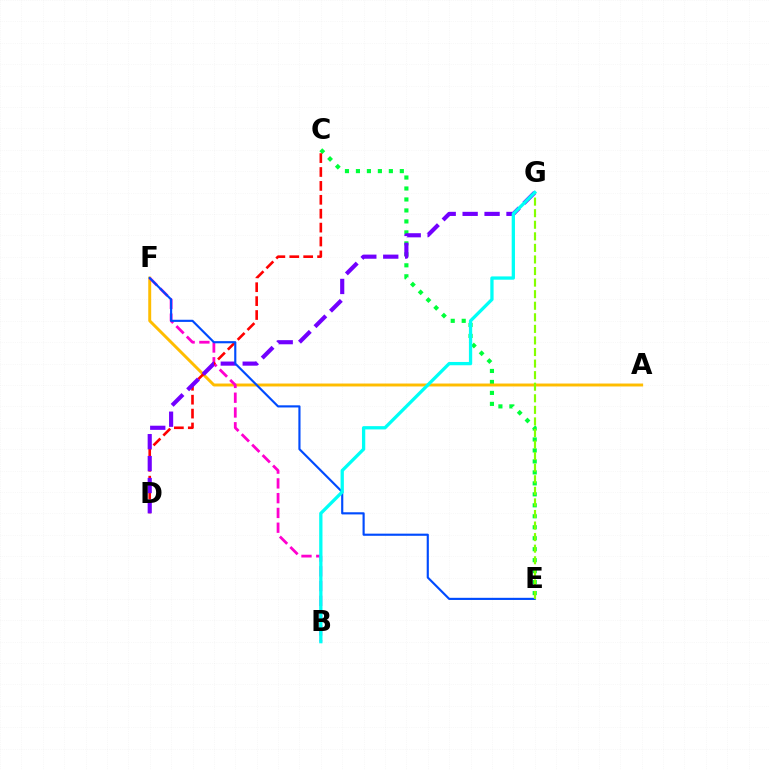{('C', 'E'): [{'color': '#00ff39', 'line_style': 'dotted', 'thickness': 2.98}], ('A', 'F'): [{'color': '#ffbd00', 'line_style': 'solid', 'thickness': 2.11}], ('B', 'F'): [{'color': '#ff00cf', 'line_style': 'dashed', 'thickness': 2.01}], ('C', 'D'): [{'color': '#ff0000', 'line_style': 'dashed', 'thickness': 1.89}], ('D', 'G'): [{'color': '#7200ff', 'line_style': 'dashed', 'thickness': 2.98}], ('E', 'F'): [{'color': '#004bff', 'line_style': 'solid', 'thickness': 1.55}], ('E', 'G'): [{'color': '#84ff00', 'line_style': 'dashed', 'thickness': 1.57}], ('B', 'G'): [{'color': '#00fff6', 'line_style': 'solid', 'thickness': 2.37}]}